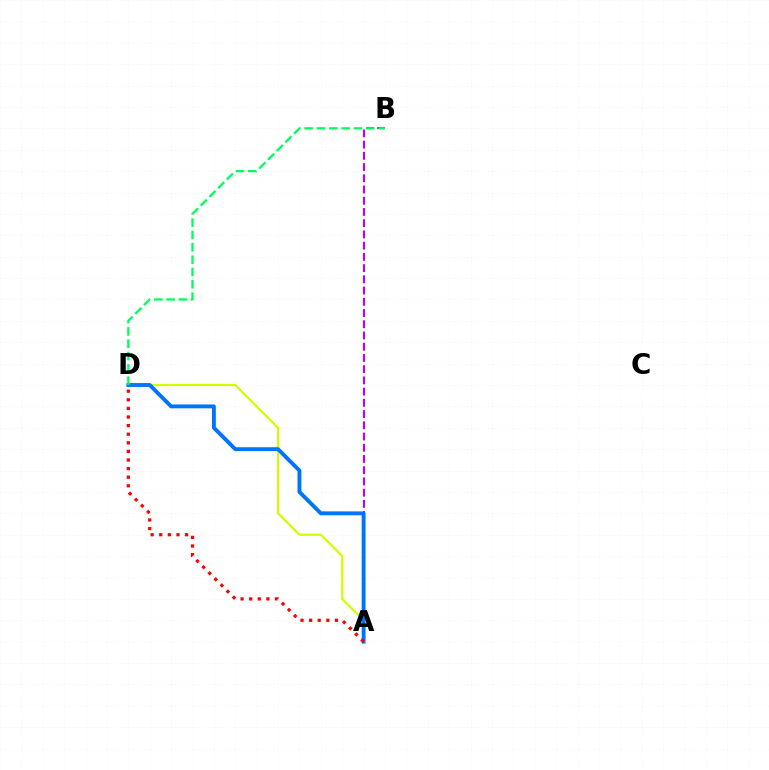{('A', 'B'): [{'color': '#b900ff', 'line_style': 'dashed', 'thickness': 1.53}], ('A', 'D'): [{'color': '#d1ff00', 'line_style': 'solid', 'thickness': 1.59}, {'color': '#0074ff', 'line_style': 'solid', 'thickness': 2.8}, {'color': '#ff0000', 'line_style': 'dotted', 'thickness': 2.34}], ('B', 'D'): [{'color': '#00ff5c', 'line_style': 'dashed', 'thickness': 1.68}]}